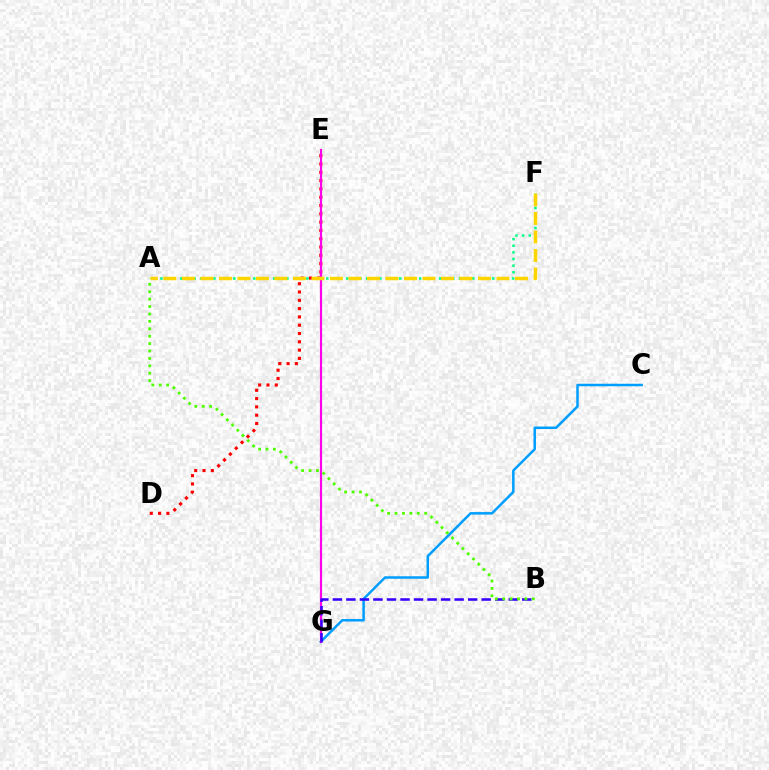{('D', 'E'): [{'color': '#ff0000', 'line_style': 'dotted', 'thickness': 2.25}], ('C', 'G'): [{'color': '#009eff', 'line_style': 'solid', 'thickness': 1.8}], ('A', 'F'): [{'color': '#00ff86', 'line_style': 'dotted', 'thickness': 1.8}, {'color': '#ffd500', 'line_style': 'dashed', 'thickness': 2.51}], ('E', 'G'): [{'color': '#ff00ed', 'line_style': 'solid', 'thickness': 1.56}], ('B', 'G'): [{'color': '#3700ff', 'line_style': 'dashed', 'thickness': 1.84}], ('A', 'B'): [{'color': '#4fff00', 'line_style': 'dotted', 'thickness': 2.01}]}